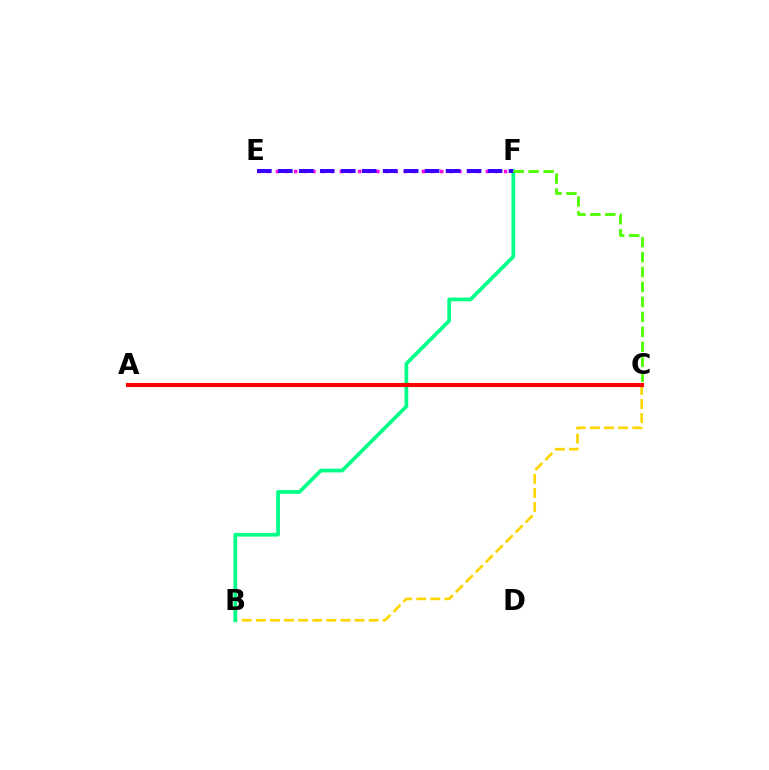{('B', 'C'): [{'color': '#ffd500', 'line_style': 'dashed', 'thickness': 1.92}], ('B', 'F'): [{'color': '#00ff86', 'line_style': 'solid', 'thickness': 2.68}], ('E', 'F'): [{'color': '#ff00ed', 'line_style': 'dotted', 'thickness': 2.48}, {'color': '#3700ff', 'line_style': 'dashed', 'thickness': 2.85}], ('C', 'F'): [{'color': '#4fff00', 'line_style': 'dashed', 'thickness': 2.03}], ('A', 'C'): [{'color': '#009eff', 'line_style': 'dotted', 'thickness': 1.64}, {'color': '#ff0000', 'line_style': 'solid', 'thickness': 2.94}]}